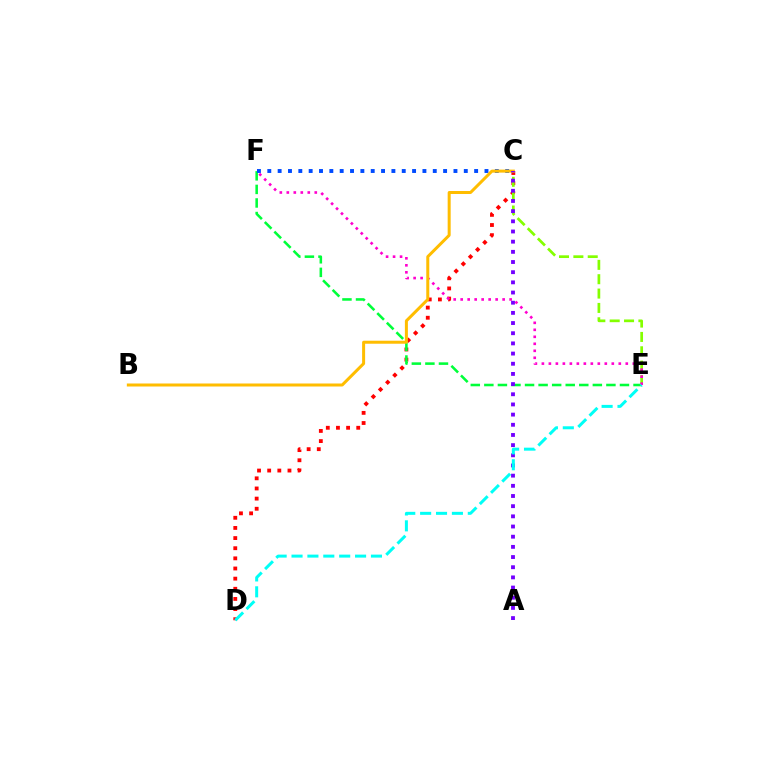{('C', 'D'): [{'color': '#ff0000', 'line_style': 'dotted', 'thickness': 2.76}], ('E', 'F'): [{'color': '#00ff39', 'line_style': 'dashed', 'thickness': 1.84}, {'color': '#ff00cf', 'line_style': 'dotted', 'thickness': 1.9}], ('C', 'E'): [{'color': '#84ff00', 'line_style': 'dashed', 'thickness': 1.95}], ('C', 'F'): [{'color': '#004bff', 'line_style': 'dotted', 'thickness': 2.81}], ('B', 'C'): [{'color': '#ffbd00', 'line_style': 'solid', 'thickness': 2.16}], ('A', 'C'): [{'color': '#7200ff', 'line_style': 'dotted', 'thickness': 2.76}], ('D', 'E'): [{'color': '#00fff6', 'line_style': 'dashed', 'thickness': 2.16}]}